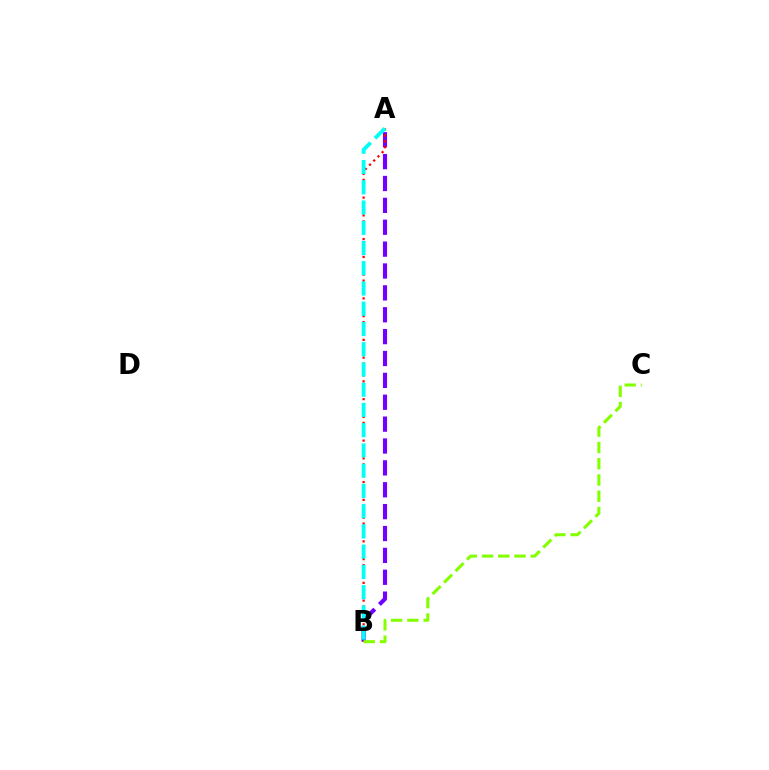{('A', 'B'): [{'color': '#7200ff', 'line_style': 'dashed', 'thickness': 2.97}, {'color': '#ff0000', 'line_style': 'dotted', 'thickness': 1.61}, {'color': '#00fff6', 'line_style': 'dashed', 'thickness': 2.75}], ('B', 'C'): [{'color': '#84ff00', 'line_style': 'dashed', 'thickness': 2.21}]}